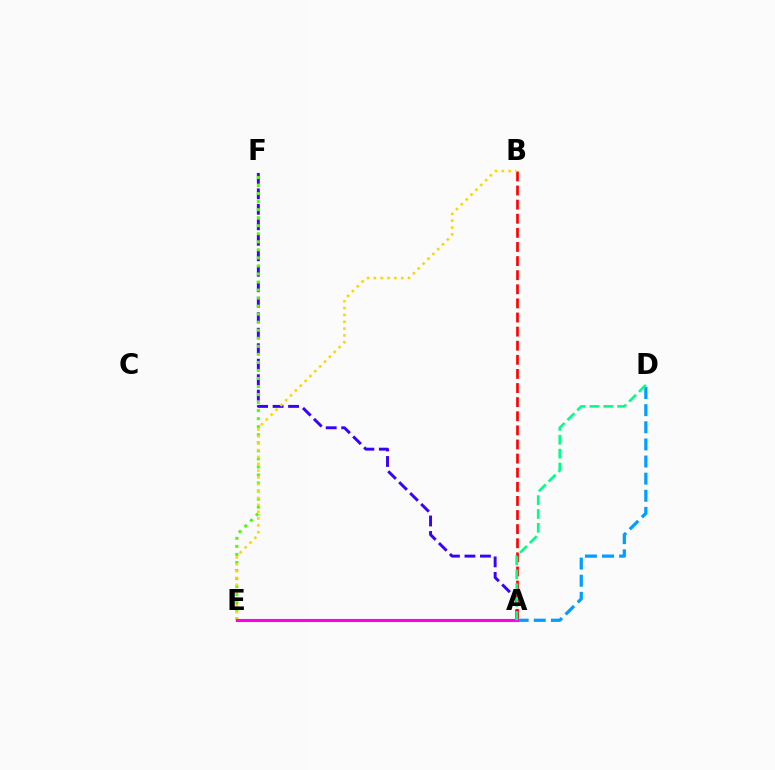{('A', 'D'): [{'color': '#009eff', 'line_style': 'dashed', 'thickness': 2.33}, {'color': '#00ff86', 'line_style': 'dashed', 'thickness': 1.88}], ('A', 'F'): [{'color': '#3700ff', 'line_style': 'dashed', 'thickness': 2.1}], ('E', 'F'): [{'color': '#4fff00', 'line_style': 'dotted', 'thickness': 2.18}], ('A', 'B'): [{'color': '#ff0000', 'line_style': 'dashed', 'thickness': 1.92}], ('B', 'E'): [{'color': '#ffd500', 'line_style': 'dotted', 'thickness': 1.86}], ('A', 'E'): [{'color': '#ff00ed', 'line_style': 'solid', 'thickness': 2.22}]}